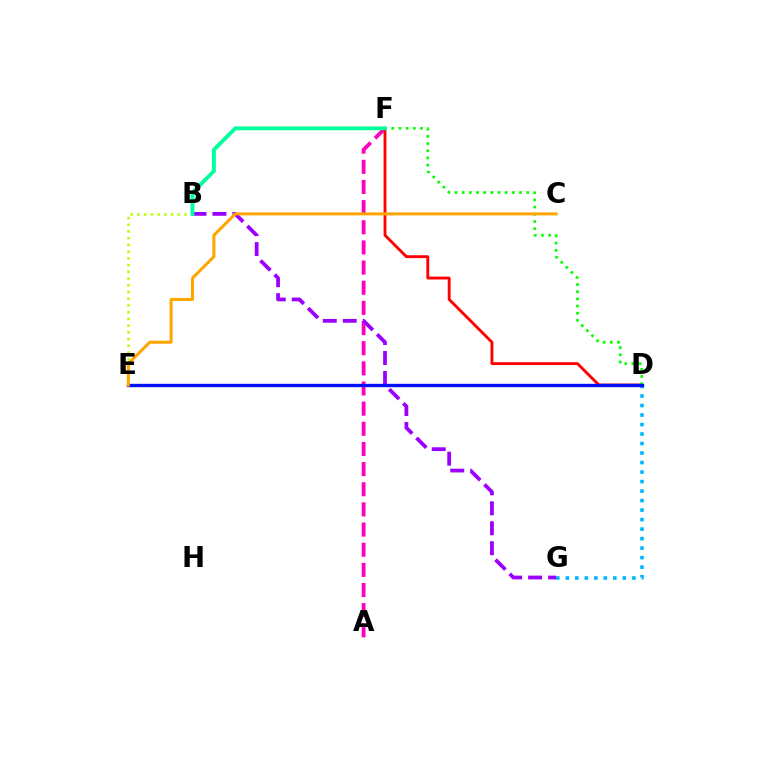{('A', 'F'): [{'color': '#ff00bd', 'line_style': 'dashed', 'thickness': 2.74}], ('D', 'G'): [{'color': '#00b5ff', 'line_style': 'dotted', 'thickness': 2.58}], ('B', 'E'): [{'color': '#b3ff00', 'line_style': 'dotted', 'thickness': 1.83}], ('D', 'F'): [{'color': '#ff0000', 'line_style': 'solid', 'thickness': 2.07}, {'color': '#08ff00', 'line_style': 'dotted', 'thickness': 1.95}], ('B', 'G'): [{'color': '#9b00ff', 'line_style': 'dashed', 'thickness': 2.71}], ('D', 'E'): [{'color': '#0010ff', 'line_style': 'solid', 'thickness': 2.41}], ('B', 'F'): [{'color': '#00ff9d', 'line_style': 'solid', 'thickness': 2.79}], ('C', 'E'): [{'color': '#ffa500', 'line_style': 'solid', 'thickness': 2.17}]}